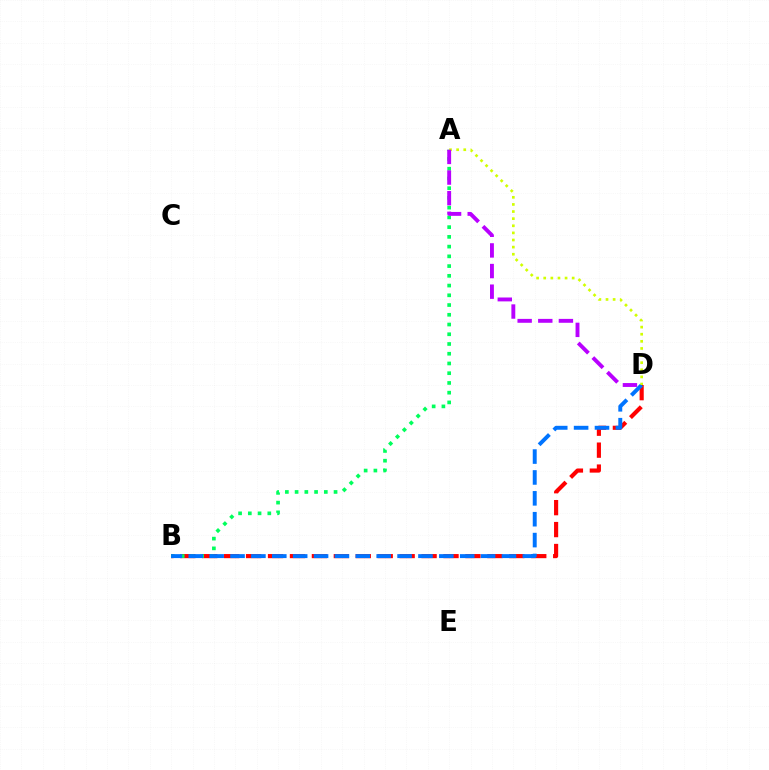{('B', 'D'): [{'color': '#ff0000', 'line_style': 'dashed', 'thickness': 2.98}, {'color': '#0074ff', 'line_style': 'dashed', 'thickness': 2.84}], ('A', 'B'): [{'color': '#00ff5c', 'line_style': 'dotted', 'thickness': 2.65}], ('A', 'D'): [{'color': '#d1ff00', 'line_style': 'dotted', 'thickness': 1.93}, {'color': '#b900ff', 'line_style': 'dashed', 'thickness': 2.8}]}